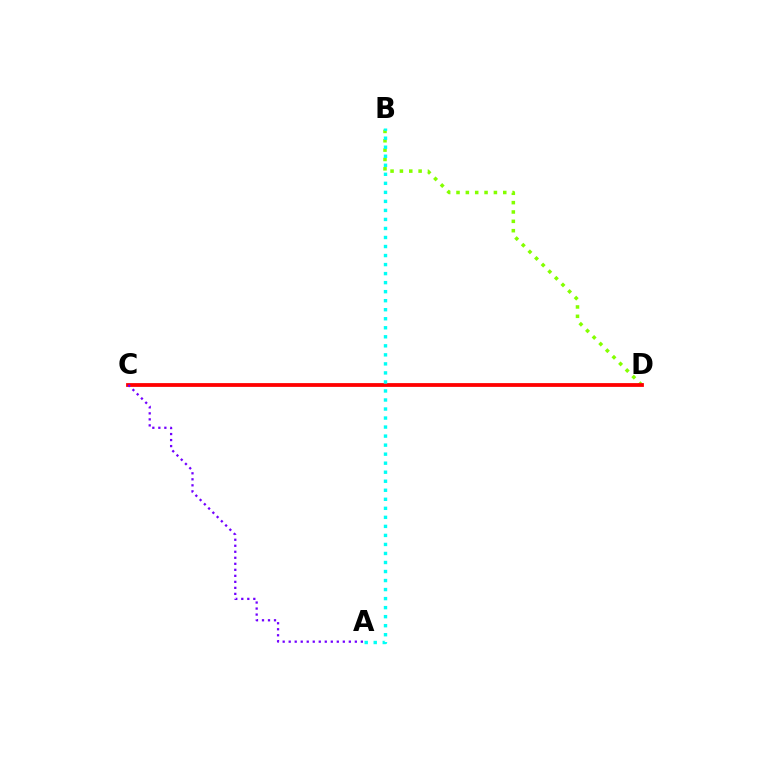{('B', 'D'): [{'color': '#84ff00', 'line_style': 'dotted', 'thickness': 2.54}], ('C', 'D'): [{'color': '#ff0000', 'line_style': 'solid', 'thickness': 2.72}], ('A', 'C'): [{'color': '#7200ff', 'line_style': 'dotted', 'thickness': 1.63}], ('A', 'B'): [{'color': '#00fff6', 'line_style': 'dotted', 'thickness': 2.45}]}